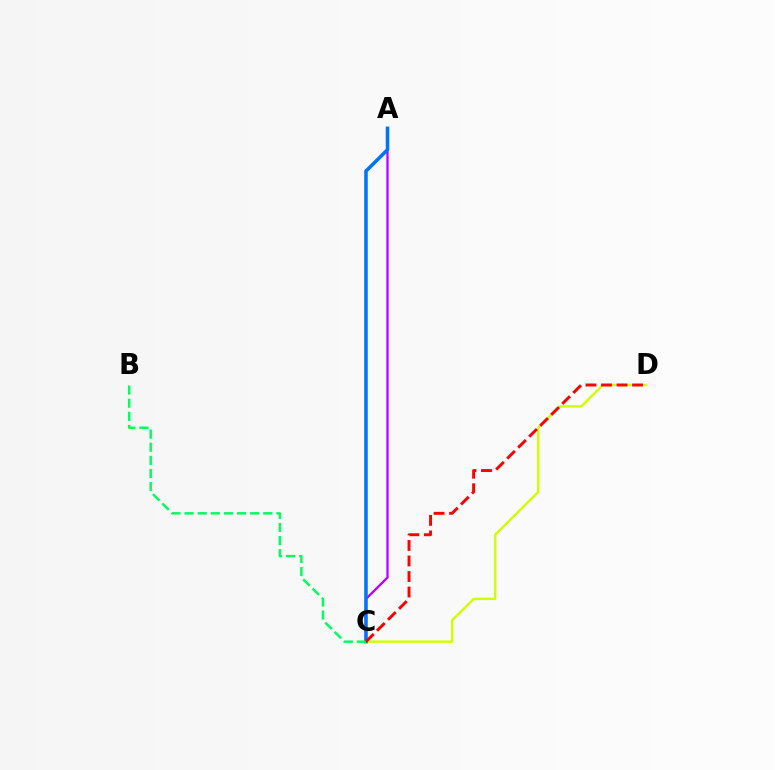{('A', 'C'): [{'color': '#b900ff', 'line_style': 'solid', 'thickness': 1.64}, {'color': '#0074ff', 'line_style': 'solid', 'thickness': 2.55}], ('C', 'D'): [{'color': '#d1ff00', 'line_style': 'solid', 'thickness': 1.74}, {'color': '#ff0000', 'line_style': 'dashed', 'thickness': 2.11}], ('B', 'C'): [{'color': '#00ff5c', 'line_style': 'dashed', 'thickness': 1.78}]}